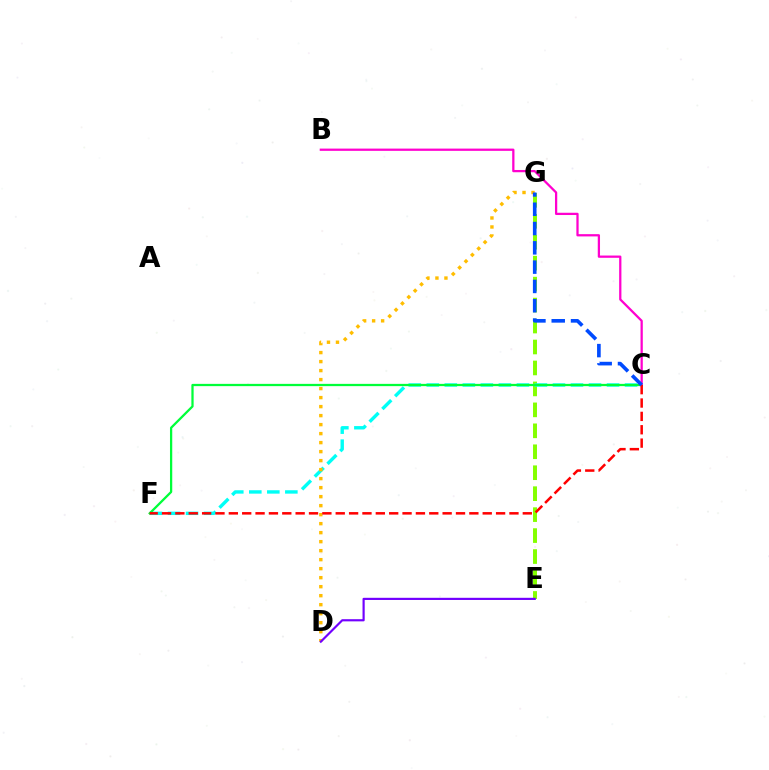{('E', 'G'): [{'color': '#84ff00', 'line_style': 'dashed', 'thickness': 2.85}], ('C', 'F'): [{'color': '#00fff6', 'line_style': 'dashed', 'thickness': 2.45}, {'color': '#00ff39', 'line_style': 'solid', 'thickness': 1.63}, {'color': '#ff0000', 'line_style': 'dashed', 'thickness': 1.82}], ('D', 'G'): [{'color': '#ffbd00', 'line_style': 'dotted', 'thickness': 2.45}], ('B', 'C'): [{'color': '#ff00cf', 'line_style': 'solid', 'thickness': 1.63}], ('D', 'E'): [{'color': '#7200ff', 'line_style': 'solid', 'thickness': 1.56}], ('C', 'G'): [{'color': '#004bff', 'line_style': 'dashed', 'thickness': 2.62}]}